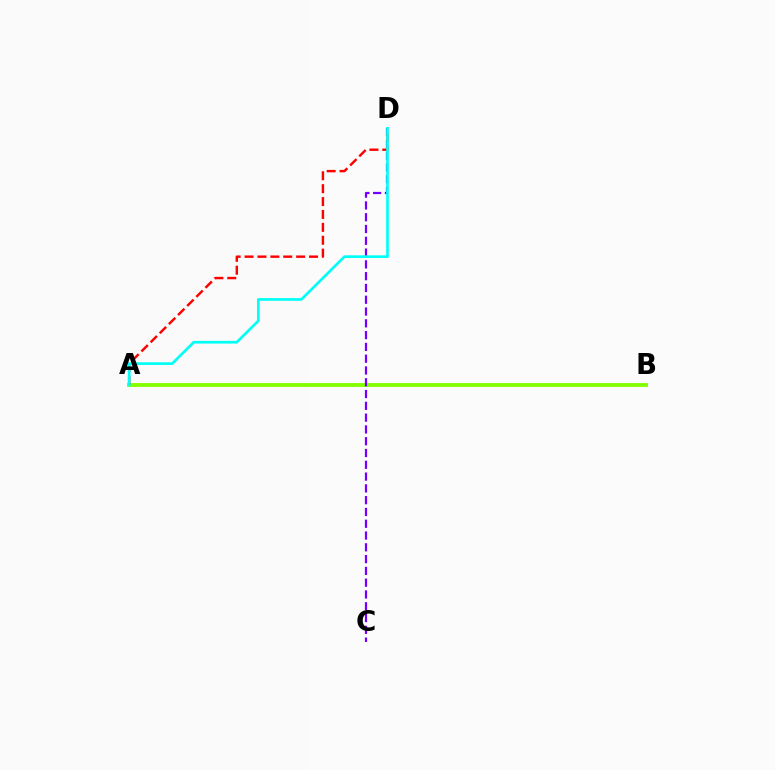{('A', 'B'): [{'color': '#84ff00', 'line_style': 'solid', 'thickness': 2.79}], ('C', 'D'): [{'color': '#7200ff', 'line_style': 'dashed', 'thickness': 1.6}], ('A', 'D'): [{'color': '#ff0000', 'line_style': 'dashed', 'thickness': 1.75}, {'color': '#00fff6', 'line_style': 'solid', 'thickness': 1.93}]}